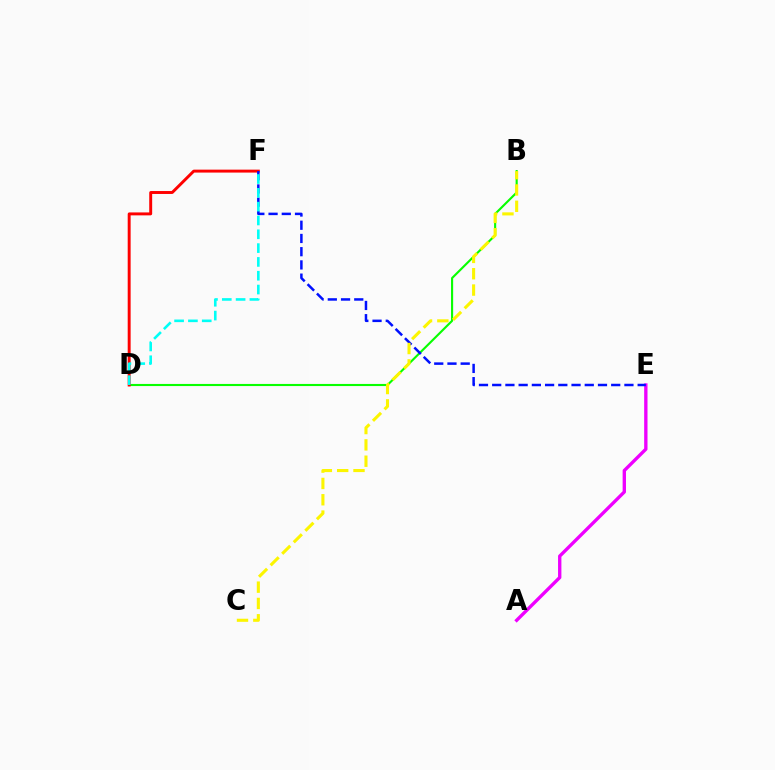{('A', 'E'): [{'color': '#ee00ff', 'line_style': 'solid', 'thickness': 2.41}], ('B', 'D'): [{'color': '#08ff00', 'line_style': 'solid', 'thickness': 1.53}], ('D', 'F'): [{'color': '#ff0000', 'line_style': 'solid', 'thickness': 2.11}, {'color': '#00fff6', 'line_style': 'dashed', 'thickness': 1.88}], ('E', 'F'): [{'color': '#0010ff', 'line_style': 'dashed', 'thickness': 1.8}], ('B', 'C'): [{'color': '#fcf500', 'line_style': 'dashed', 'thickness': 2.22}]}